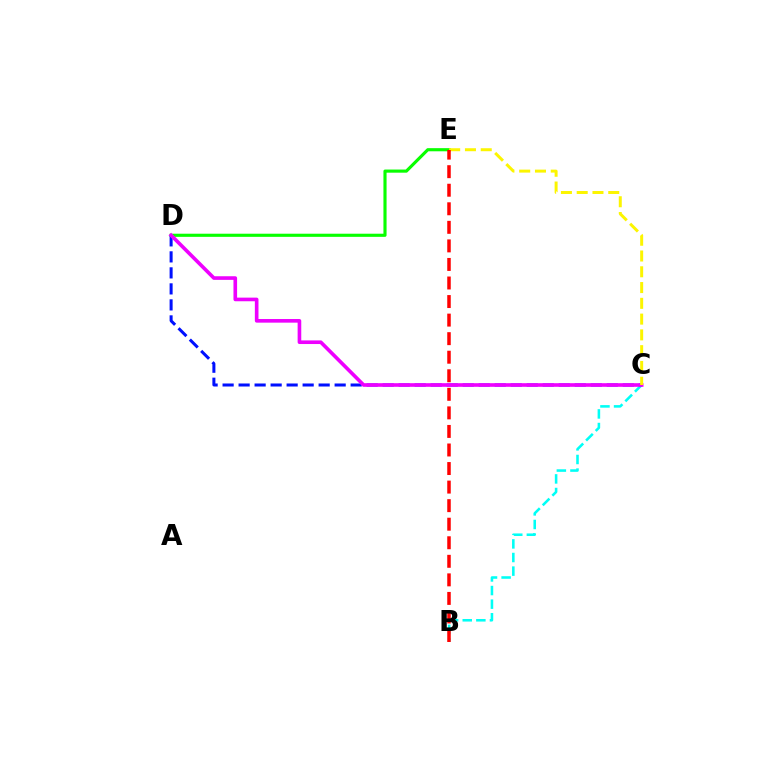{('D', 'E'): [{'color': '#08ff00', 'line_style': 'solid', 'thickness': 2.26}], ('B', 'C'): [{'color': '#00fff6', 'line_style': 'dashed', 'thickness': 1.85}], ('C', 'D'): [{'color': '#0010ff', 'line_style': 'dashed', 'thickness': 2.17}, {'color': '#ee00ff', 'line_style': 'solid', 'thickness': 2.61}], ('C', 'E'): [{'color': '#fcf500', 'line_style': 'dashed', 'thickness': 2.14}], ('B', 'E'): [{'color': '#ff0000', 'line_style': 'dashed', 'thickness': 2.52}]}